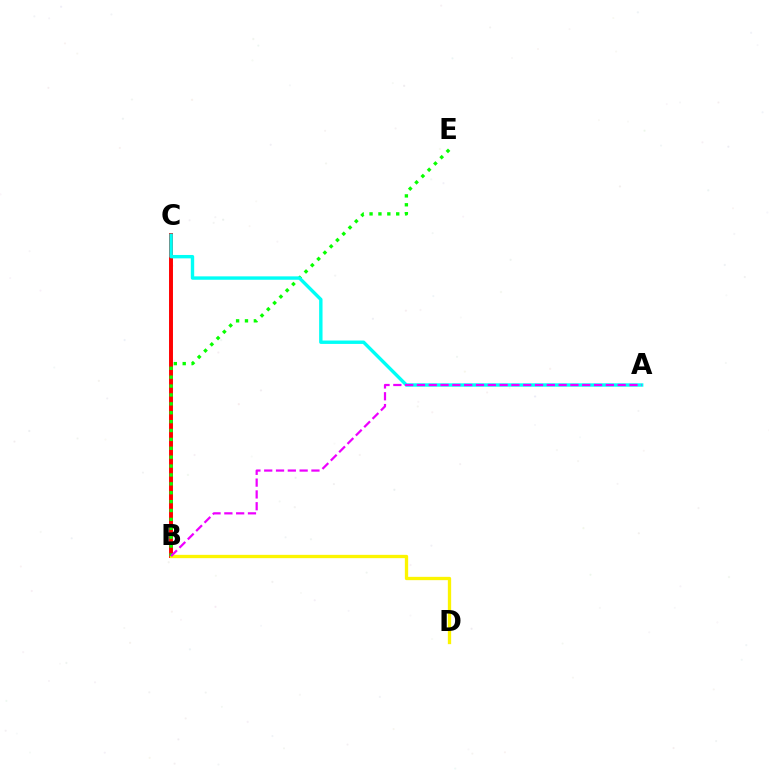{('B', 'C'): [{'color': '#0010ff', 'line_style': 'dotted', 'thickness': 1.61}, {'color': '#ff0000', 'line_style': 'solid', 'thickness': 2.83}], ('B', 'D'): [{'color': '#fcf500', 'line_style': 'solid', 'thickness': 2.39}], ('B', 'E'): [{'color': '#08ff00', 'line_style': 'dotted', 'thickness': 2.41}], ('A', 'C'): [{'color': '#00fff6', 'line_style': 'solid', 'thickness': 2.44}], ('A', 'B'): [{'color': '#ee00ff', 'line_style': 'dashed', 'thickness': 1.6}]}